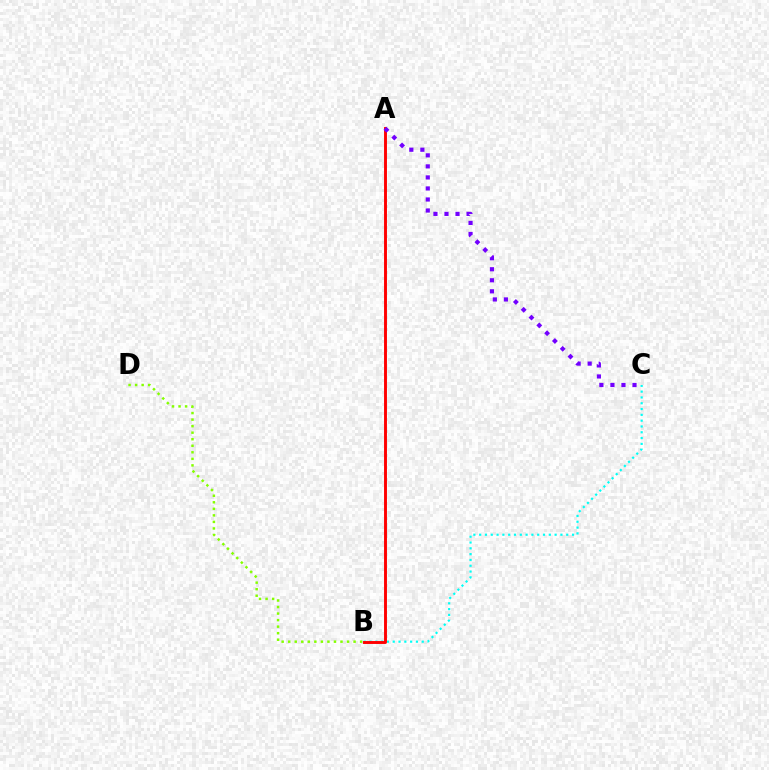{('B', 'D'): [{'color': '#84ff00', 'line_style': 'dotted', 'thickness': 1.78}], ('B', 'C'): [{'color': '#00fff6', 'line_style': 'dotted', 'thickness': 1.58}], ('A', 'B'): [{'color': '#ff0000', 'line_style': 'solid', 'thickness': 2.1}], ('A', 'C'): [{'color': '#7200ff', 'line_style': 'dotted', 'thickness': 3.0}]}